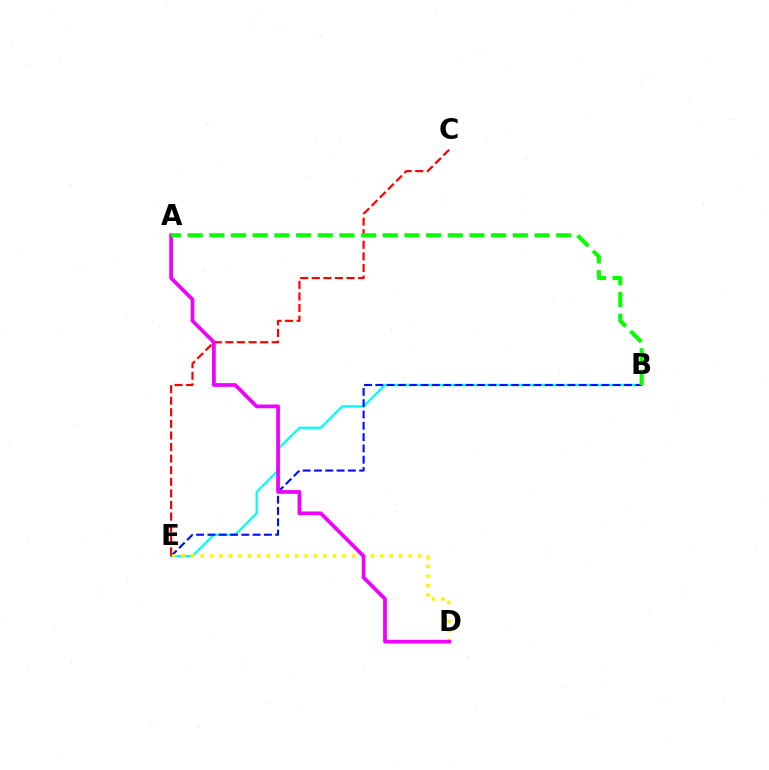{('B', 'E'): [{'color': '#00fff6', 'line_style': 'solid', 'thickness': 1.62}, {'color': '#0010ff', 'line_style': 'dashed', 'thickness': 1.54}], ('C', 'E'): [{'color': '#ff0000', 'line_style': 'dashed', 'thickness': 1.57}], ('D', 'E'): [{'color': '#fcf500', 'line_style': 'dotted', 'thickness': 2.57}], ('A', 'D'): [{'color': '#ee00ff', 'line_style': 'solid', 'thickness': 2.69}], ('A', 'B'): [{'color': '#08ff00', 'line_style': 'dashed', 'thickness': 2.94}]}